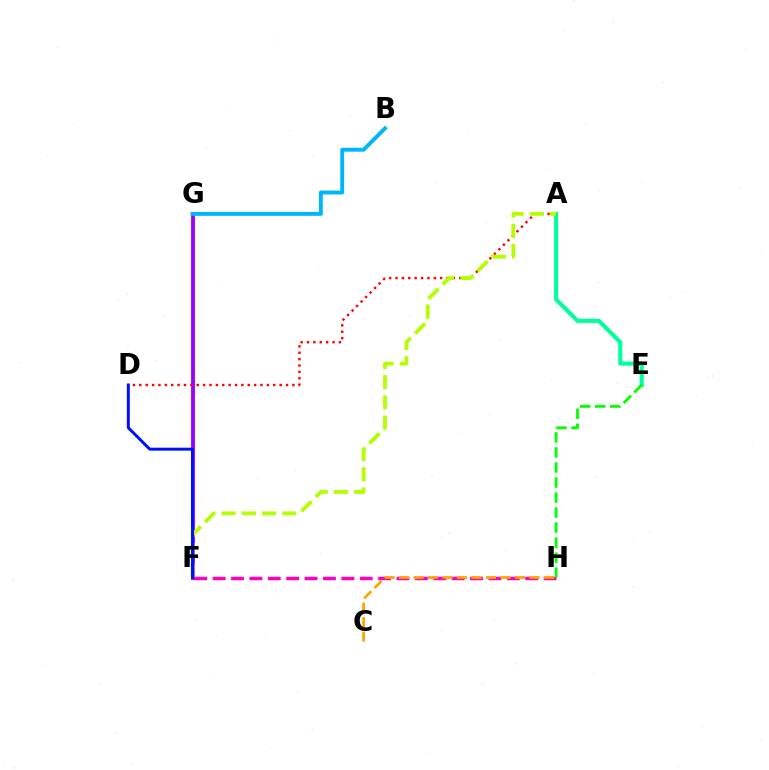{('A', 'E'): [{'color': '#00ff9d', 'line_style': 'solid', 'thickness': 2.97}], ('F', 'H'): [{'color': '#ff00bd', 'line_style': 'dashed', 'thickness': 2.5}], ('F', 'G'): [{'color': '#9b00ff', 'line_style': 'solid', 'thickness': 2.76}], ('C', 'H'): [{'color': '#ffa500', 'line_style': 'dashed', 'thickness': 1.97}], ('A', 'D'): [{'color': '#ff0000', 'line_style': 'dotted', 'thickness': 1.73}], ('A', 'F'): [{'color': '#b3ff00', 'line_style': 'dashed', 'thickness': 2.74}], ('D', 'F'): [{'color': '#0010ff', 'line_style': 'solid', 'thickness': 2.14}], ('E', 'H'): [{'color': '#08ff00', 'line_style': 'dashed', 'thickness': 2.04}], ('B', 'G'): [{'color': '#00b5ff', 'line_style': 'solid', 'thickness': 2.8}]}